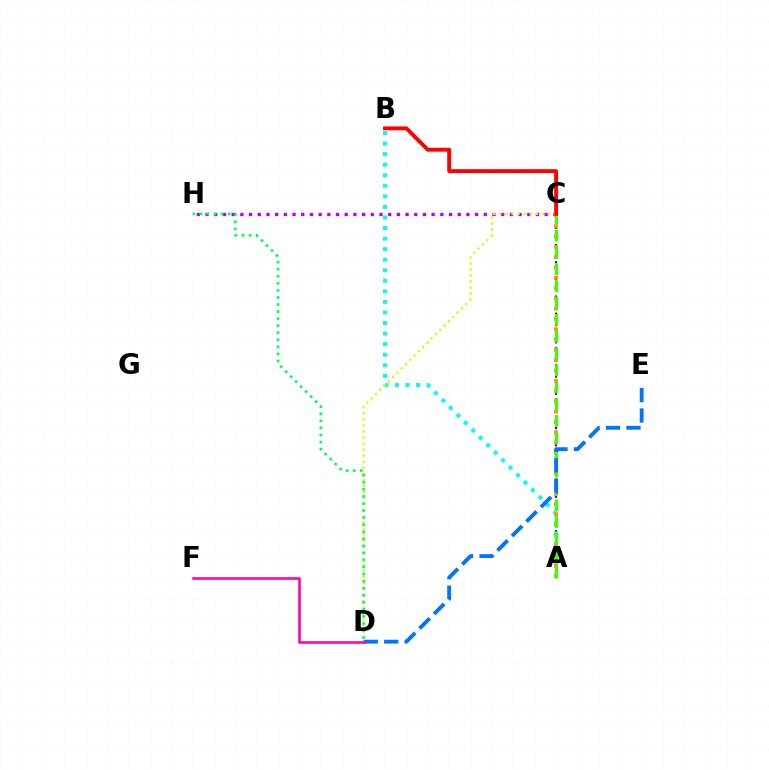{('A', 'C'): [{'color': '#2500ff', 'line_style': 'dotted', 'thickness': 1.55}, {'color': '#ff9400', 'line_style': 'dotted', 'thickness': 2.8}, {'color': '#3dff00', 'line_style': 'dashed', 'thickness': 2.29}], ('A', 'B'): [{'color': '#00fff6', 'line_style': 'dotted', 'thickness': 2.87}], ('C', 'H'): [{'color': '#b900ff', 'line_style': 'dotted', 'thickness': 2.36}], ('C', 'D'): [{'color': '#d1ff00', 'line_style': 'dotted', 'thickness': 1.65}], ('D', 'E'): [{'color': '#0074ff', 'line_style': 'dashed', 'thickness': 2.78}], ('D', 'F'): [{'color': '#ff00ac', 'line_style': 'solid', 'thickness': 1.85}], ('D', 'H'): [{'color': '#00ff5c', 'line_style': 'dotted', 'thickness': 1.92}], ('B', 'C'): [{'color': '#ff0000', 'line_style': 'solid', 'thickness': 2.8}]}